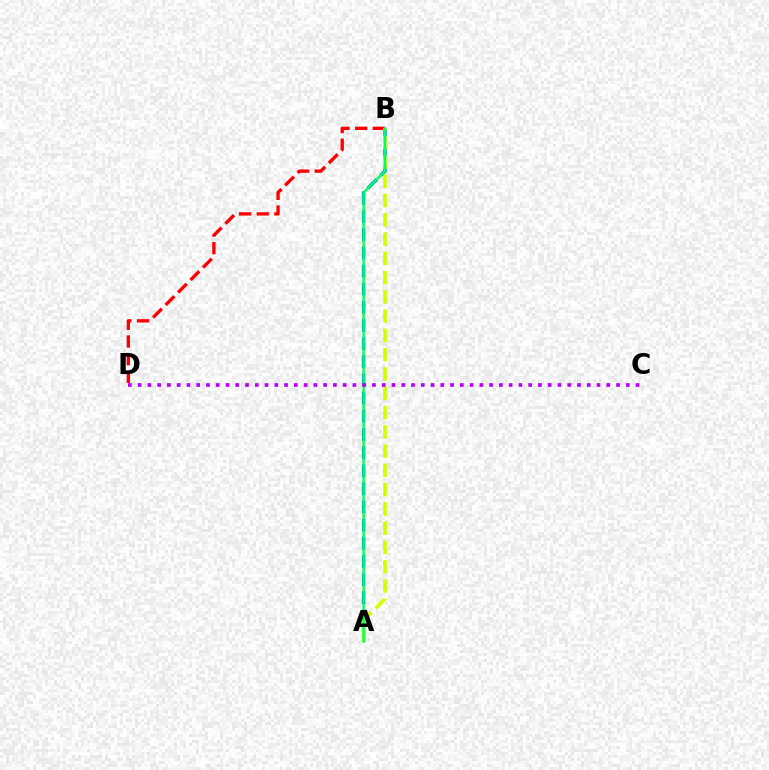{('B', 'D'): [{'color': '#ff0000', 'line_style': 'dashed', 'thickness': 2.4}], ('A', 'B'): [{'color': '#0074ff', 'line_style': 'dashed', 'thickness': 2.47}, {'color': '#d1ff00', 'line_style': 'dashed', 'thickness': 2.62}, {'color': '#00ff5c', 'line_style': 'solid', 'thickness': 1.72}], ('C', 'D'): [{'color': '#b900ff', 'line_style': 'dotted', 'thickness': 2.65}]}